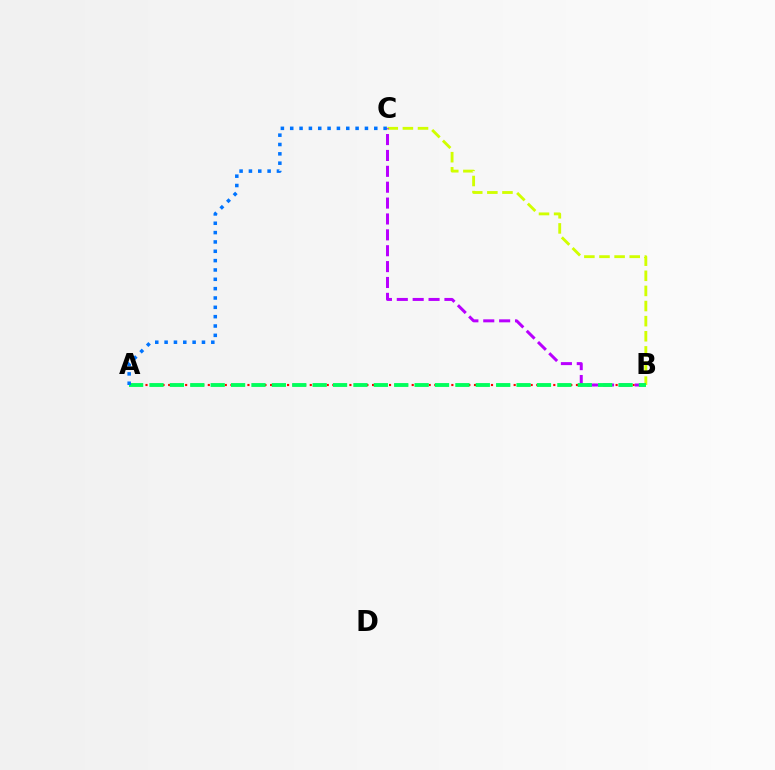{('A', 'B'): [{'color': '#ff0000', 'line_style': 'dotted', 'thickness': 1.54}, {'color': '#00ff5c', 'line_style': 'dashed', 'thickness': 2.77}], ('B', 'C'): [{'color': '#d1ff00', 'line_style': 'dashed', 'thickness': 2.05}, {'color': '#b900ff', 'line_style': 'dashed', 'thickness': 2.16}], ('A', 'C'): [{'color': '#0074ff', 'line_style': 'dotted', 'thickness': 2.54}]}